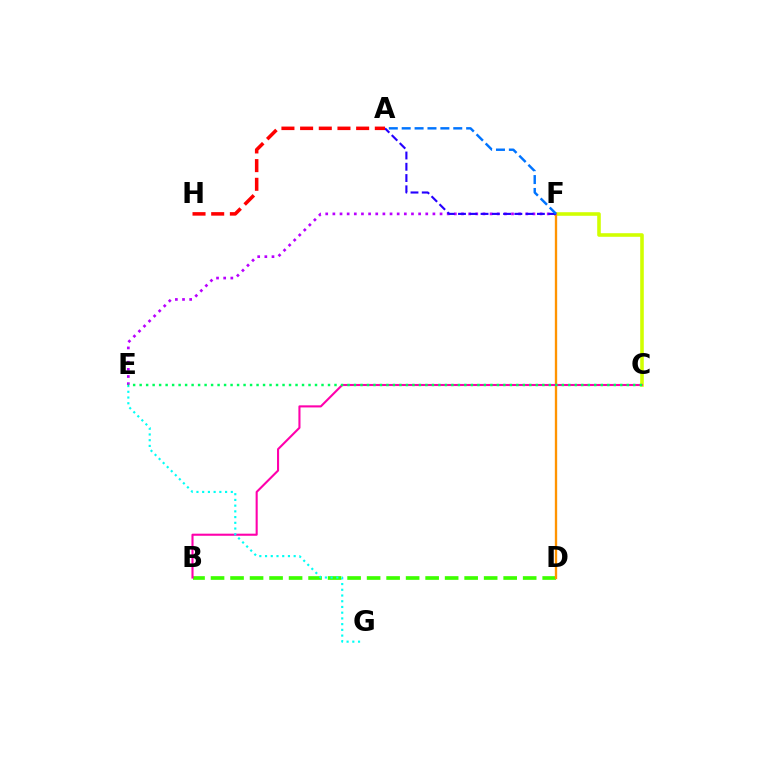{('B', 'D'): [{'color': '#3dff00', 'line_style': 'dashed', 'thickness': 2.65}], ('C', 'F'): [{'color': '#d1ff00', 'line_style': 'solid', 'thickness': 2.58}], ('D', 'F'): [{'color': '#ff9400', 'line_style': 'solid', 'thickness': 1.68}], ('E', 'F'): [{'color': '#b900ff', 'line_style': 'dotted', 'thickness': 1.94}], ('A', 'F'): [{'color': '#2500ff', 'line_style': 'dashed', 'thickness': 1.53}, {'color': '#0074ff', 'line_style': 'dashed', 'thickness': 1.75}], ('B', 'C'): [{'color': '#ff00ac', 'line_style': 'solid', 'thickness': 1.51}], ('E', 'G'): [{'color': '#00fff6', 'line_style': 'dotted', 'thickness': 1.56}], ('A', 'H'): [{'color': '#ff0000', 'line_style': 'dashed', 'thickness': 2.54}], ('C', 'E'): [{'color': '#00ff5c', 'line_style': 'dotted', 'thickness': 1.76}]}